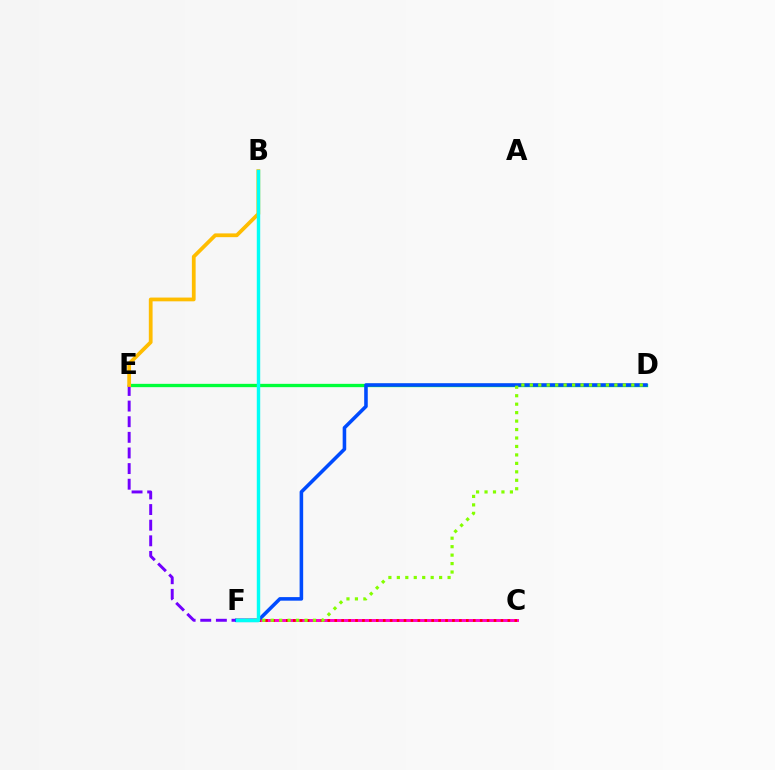{('D', 'E'): [{'color': '#00ff39', 'line_style': 'solid', 'thickness': 2.39}], ('C', 'F'): [{'color': '#ff00cf', 'line_style': 'solid', 'thickness': 2.12}, {'color': '#ff0000', 'line_style': 'dotted', 'thickness': 1.88}], ('E', 'F'): [{'color': '#7200ff', 'line_style': 'dashed', 'thickness': 2.12}], ('D', 'F'): [{'color': '#004bff', 'line_style': 'solid', 'thickness': 2.57}, {'color': '#84ff00', 'line_style': 'dotted', 'thickness': 2.3}], ('B', 'E'): [{'color': '#ffbd00', 'line_style': 'solid', 'thickness': 2.71}], ('B', 'F'): [{'color': '#00fff6', 'line_style': 'solid', 'thickness': 2.46}]}